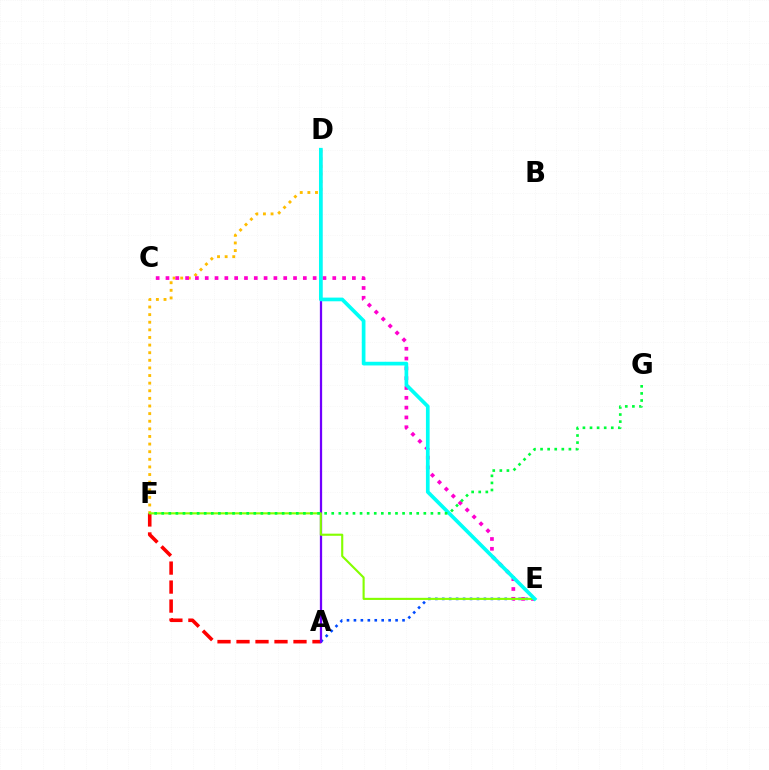{('D', 'F'): [{'color': '#ffbd00', 'line_style': 'dotted', 'thickness': 2.07}], ('A', 'E'): [{'color': '#004bff', 'line_style': 'dotted', 'thickness': 1.89}], ('A', 'F'): [{'color': '#ff0000', 'line_style': 'dashed', 'thickness': 2.58}], ('A', 'D'): [{'color': '#7200ff', 'line_style': 'solid', 'thickness': 1.63}], ('C', 'E'): [{'color': '#ff00cf', 'line_style': 'dotted', 'thickness': 2.67}], ('E', 'F'): [{'color': '#84ff00', 'line_style': 'solid', 'thickness': 1.53}], ('D', 'E'): [{'color': '#00fff6', 'line_style': 'solid', 'thickness': 2.66}], ('F', 'G'): [{'color': '#00ff39', 'line_style': 'dotted', 'thickness': 1.92}]}